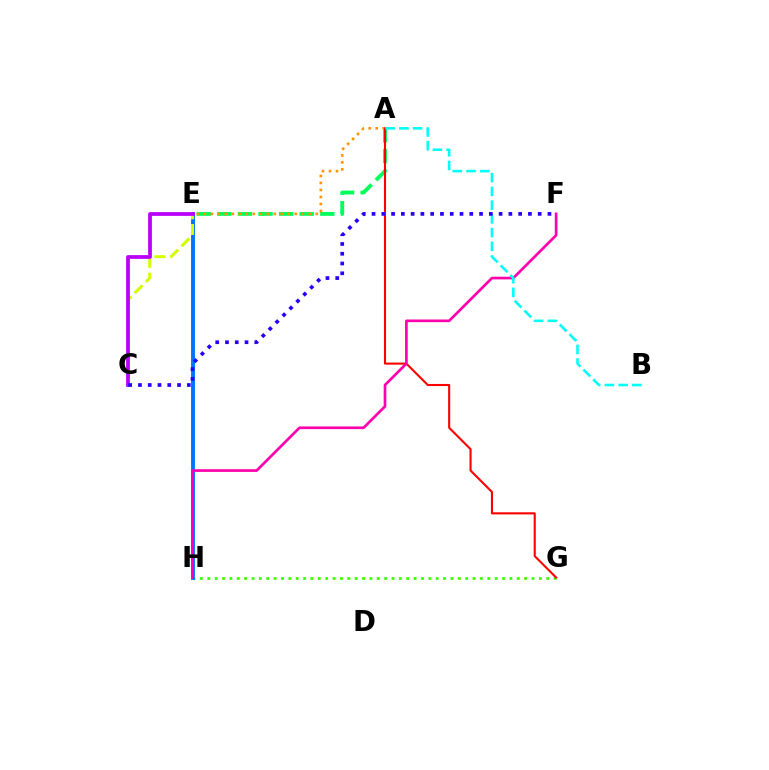{('A', 'E'): [{'color': '#00ff5c', 'line_style': 'dashed', 'thickness': 2.8}, {'color': '#ff9400', 'line_style': 'dotted', 'thickness': 1.9}], ('G', 'H'): [{'color': '#3dff00', 'line_style': 'dotted', 'thickness': 2.0}], ('E', 'H'): [{'color': '#0074ff', 'line_style': 'solid', 'thickness': 2.79}], ('C', 'E'): [{'color': '#d1ff00', 'line_style': 'dashed', 'thickness': 2.14}, {'color': '#b900ff', 'line_style': 'solid', 'thickness': 2.71}], ('A', 'G'): [{'color': '#ff0000', 'line_style': 'solid', 'thickness': 1.51}], ('F', 'H'): [{'color': '#ff00ac', 'line_style': 'solid', 'thickness': 1.93}], ('A', 'B'): [{'color': '#00fff6', 'line_style': 'dashed', 'thickness': 1.87}], ('C', 'F'): [{'color': '#2500ff', 'line_style': 'dotted', 'thickness': 2.66}]}